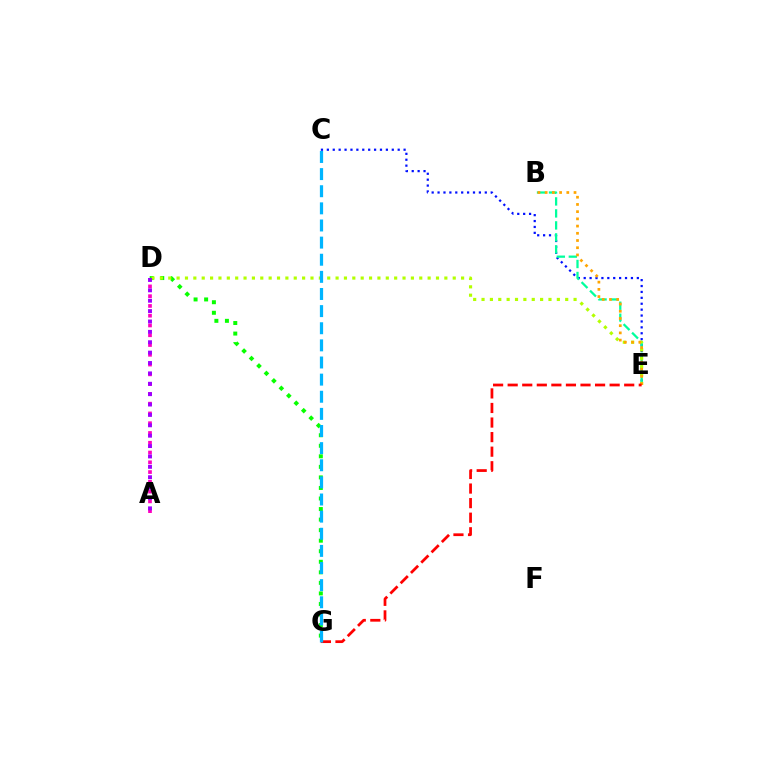{('A', 'D'): [{'color': '#ff00bd', 'line_style': 'dotted', 'thickness': 2.66}, {'color': '#9b00ff', 'line_style': 'dotted', 'thickness': 2.82}], ('D', 'G'): [{'color': '#08ff00', 'line_style': 'dotted', 'thickness': 2.87}], ('C', 'E'): [{'color': '#0010ff', 'line_style': 'dotted', 'thickness': 1.6}], ('B', 'E'): [{'color': '#00ff9d', 'line_style': 'dashed', 'thickness': 1.63}, {'color': '#ffa500', 'line_style': 'dotted', 'thickness': 1.96}], ('D', 'E'): [{'color': '#b3ff00', 'line_style': 'dotted', 'thickness': 2.27}], ('E', 'G'): [{'color': '#ff0000', 'line_style': 'dashed', 'thickness': 1.98}], ('C', 'G'): [{'color': '#00b5ff', 'line_style': 'dashed', 'thickness': 2.33}]}